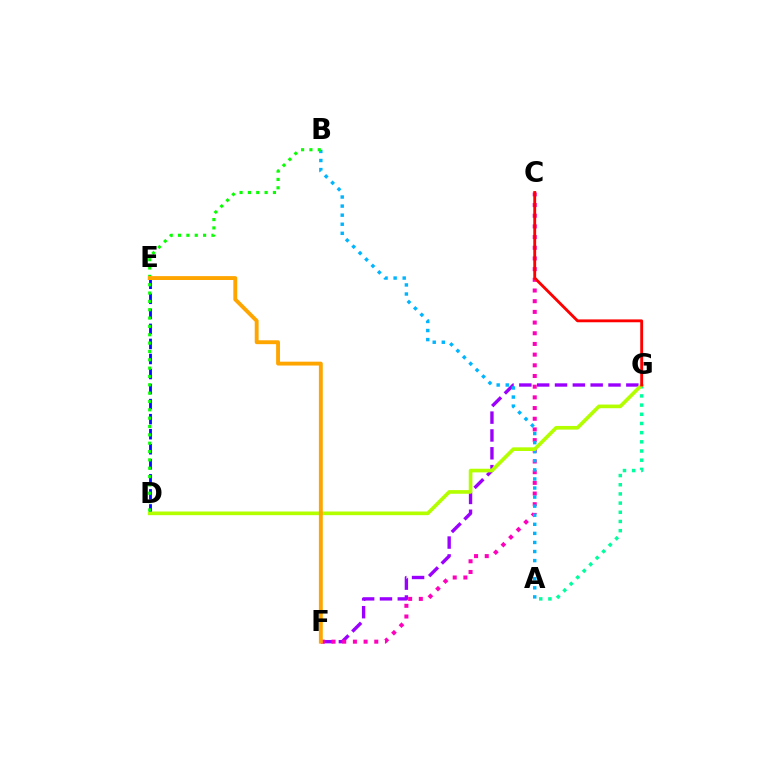{('D', 'E'): [{'color': '#0010ff', 'line_style': 'dashed', 'thickness': 2.04}], ('F', 'G'): [{'color': '#9b00ff', 'line_style': 'dashed', 'thickness': 2.42}], ('C', 'F'): [{'color': '#ff00bd', 'line_style': 'dotted', 'thickness': 2.9}], ('A', 'G'): [{'color': '#00ff9d', 'line_style': 'dotted', 'thickness': 2.5}], ('A', 'B'): [{'color': '#00b5ff', 'line_style': 'dotted', 'thickness': 2.47}], ('D', 'G'): [{'color': '#b3ff00', 'line_style': 'solid', 'thickness': 2.64}], ('B', 'D'): [{'color': '#08ff00', 'line_style': 'dotted', 'thickness': 2.27}], ('E', 'F'): [{'color': '#ffa500', 'line_style': 'solid', 'thickness': 2.79}], ('C', 'G'): [{'color': '#ff0000', 'line_style': 'solid', 'thickness': 2.06}]}